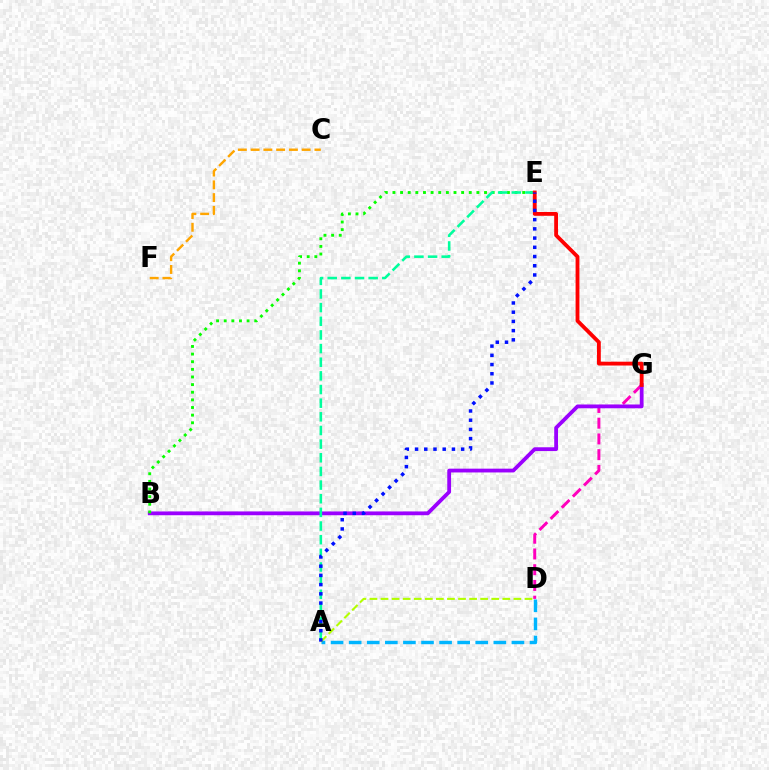{('A', 'D'): [{'color': '#00b5ff', 'line_style': 'dashed', 'thickness': 2.46}, {'color': '#b3ff00', 'line_style': 'dashed', 'thickness': 1.5}], ('D', 'G'): [{'color': '#ff00bd', 'line_style': 'dashed', 'thickness': 2.14}], ('B', 'G'): [{'color': '#9b00ff', 'line_style': 'solid', 'thickness': 2.73}], ('B', 'E'): [{'color': '#08ff00', 'line_style': 'dotted', 'thickness': 2.07}], ('A', 'E'): [{'color': '#00ff9d', 'line_style': 'dashed', 'thickness': 1.85}, {'color': '#0010ff', 'line_style': 'dotted', 'thickness': 2.5}], ('E', 'G'): [{'color': '#ff0000', 'line_style': 'solid', 'thickness': 2.75}], ('C', 'F'): [{'color': '#ffa500', 'line_style': 'dashed', 'thickness': 1.73}]}